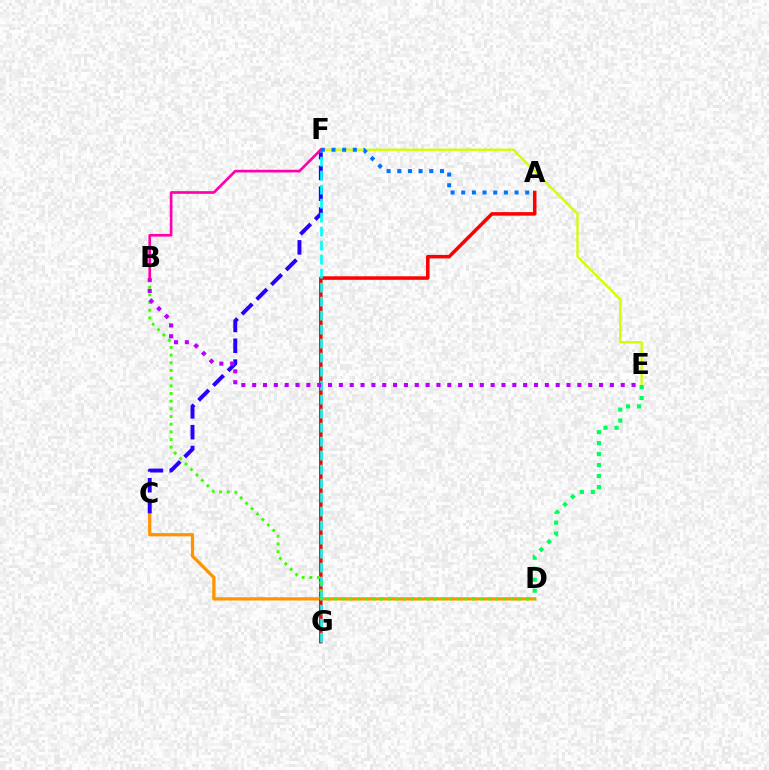{('C', 'D'): [{'color': '#ff9400', 'line_style': 'solid', 'thickness': 2.34}], ('C', 'F'): [{'color': '#2500ff', 'line_style': 'dashed', 'thickness': 2.83}], ('A', 'G'): [{'color': '#ff0000', 'line_style': 'solid', 'thickness': 2.54}], ('F', 'G'): [{'color': '#00fff6', 'line_style': 'dashed', 'thickness': 1.9}], ('E', 'F'): [{'color': '#d1ff00', 'line_style': 'solid', 'thickness': 1.67}], ('D', 'E'): [{'color': '#00ff5c', 'line_style': 'dotted', 'thickness': 2.98}], ('B', 'D'): [{'color': '#3dff00', 'line_style': 'dotted', 'thickness': 2.09}], ('B', 'E'): [{'color': '#b900ff', 'line_style': 'dotted', 'thickness': 2.95}], ('B', 'F'): [{'color': '#ff00ac', 'line_style': 'solid', 'thickness': 1.93}], ('A', 'F'): [{'color': '#0074ff', 'line_style': 'dotted', 'thickness': 2.9}]}